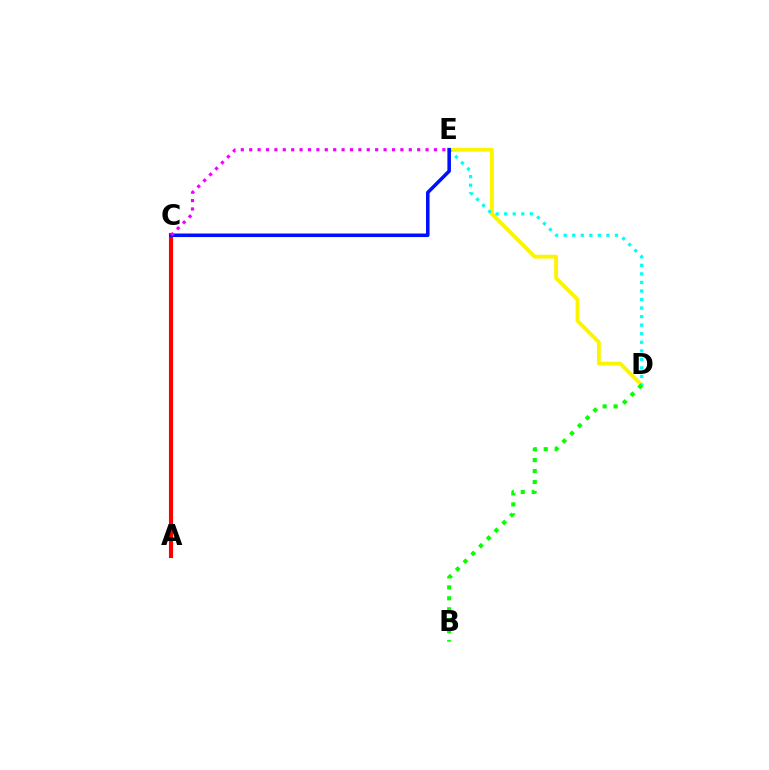{('A', 'C'): [{'color': '#ff0000', 'line_style': 'solid', 'thickness': 2.97}], ('D', 'E'): [{'color': '#fcf500', 'line_style': 'solid', 'thickness': 2.79}, {'color': '#00fff6', 'line_style': 'dotted', 'thickness': 2.32}], ('C', 'E'): [{'color': '#0010ff', 'line_style': 'solid', 'thickness': 2.55}, {'color': '#ee00ff', 'line_style': 'dotted', 'thickness': 2.28}], ('B', 'D'): [{'color': '#08ff00', 'line_style': 'dotted', 'thickness': 2.98}]}